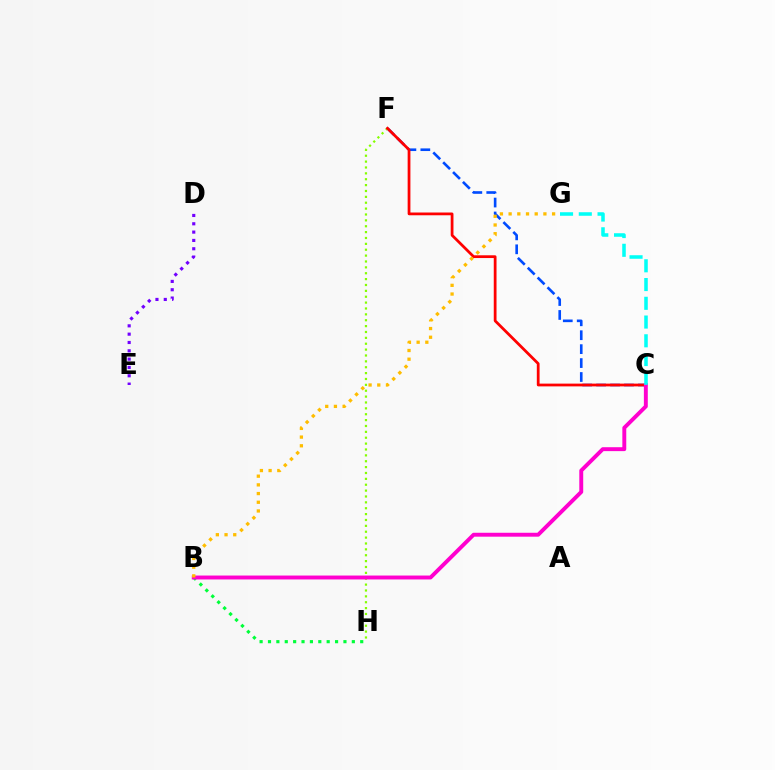{('C', 'F'): [{'color': '#004bff', 'line_style': 'dashed', 'thickness': 1.89}, {'color': '#ff0000', 'line_style': 'solid', 'thickness': 1.99}], ('F', 'H'): [{'color': '#84ff00', 'line_style': 'dotted', 'thickness': 1.6}], ('B', 'H'): [{'color': '#00ff39', 'line_style': 'dotted', 'thickness': 2.28}], ('D', 'E'): [{'color': '#7200ff', 'line_style': 'dotted', 'thickness': 2.26}], ('B', 'C'): [{'color': '#ff00cf', 'line_style': 'solid', 'thickness': 2.82}], ('C', 'G'): [{'color': '#00fff6', 'line_style': 'dashed', 'thickness': 2.55}], ('B', 'G'): [{'color': '#ffbd00', 'line_style': 'dotted', 'thickness': 2.36}]}